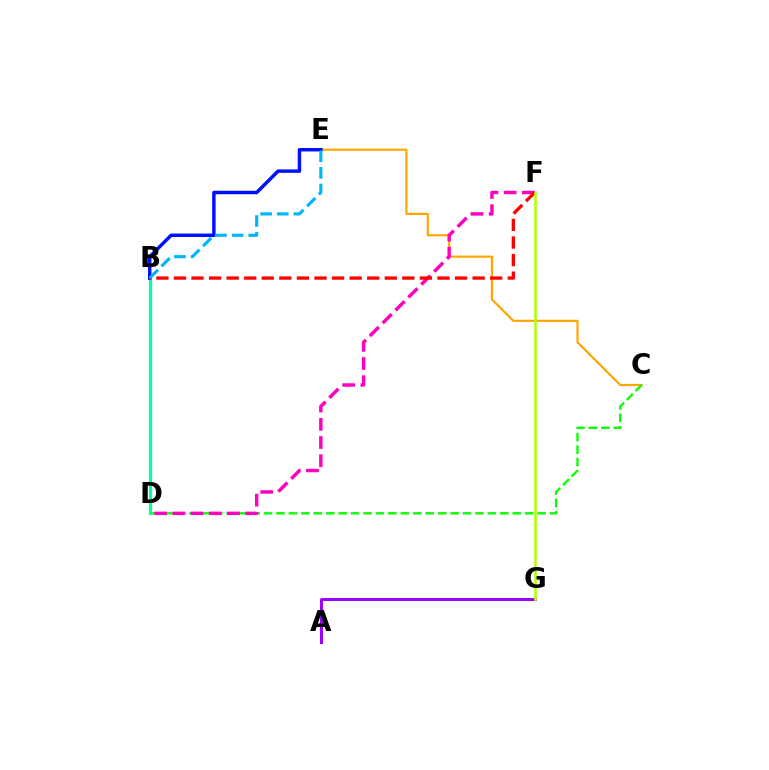{('B', 'D'): [{'color': '#00ff9d', 'line_style': 'solid', 'thickness': 2.29}], ('C', 'E'): [{'color': '#ffa500', 'line_style': 'solid', 'thickness': 1.57}], ('C', 'D'): [{'color': '#08ff00', 'line_style': 'dashed', 'thickness': 1.69}], ('D', 'F'): [{'color': '#ff00bd', 'line_style': 'dashed', 'thickness': 2.47}], ('B', 'E'): [{'color': '#0010ff', 'line_style': 'solid', 'thickness': 2.49}, {'color': '#00b5ff', 'line_style': 'dashed', 'thickness': 2.26}], ('B', 'F'): [{'color': '#ff0000', 'line_style': 'dashed', 'thickness': 2.39}], ('A', 'G'): [{'color': '#9b00ff', 'line_style': 'solid', 'thickness': 2.13}], ('F', 'G'): [{'color': '#b3ff00', 'line_style': 'solid', 'thickness': 1.82}]}